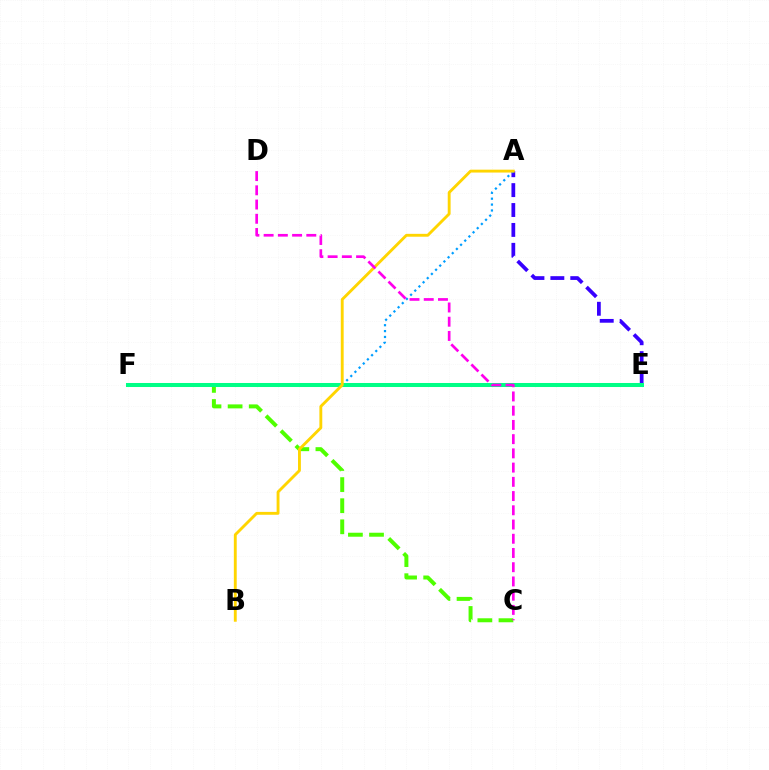{('A', 'E'): [{'color': '#3700ff', 'line_style': 'dashed', 'thickness': 2.7}], ('A', 'F'): [{'color': '#009eff', 'line_style': 'dotted', 'thickness': 1.6}], ('C', 'F'): [{'color': '#4fff00', 'line_style': 'dashed', 'thickness': 2.87}], ('E', 'F'): [{'color': '#ff0000', 'line_style': 'dashed', 'thickness': 2.68}, {'color': '#00ff86', 'line_style': 'solid', 'thickness': 2.9}], ('A', 'B'): [{'color': '#ffd500', 'line_style': 'solid', 'thickness': 2.07}], ('C', 'D'): [{'color': '#ff00ed', 'line_style': 'dashed', 'thickness': 1.93}]}